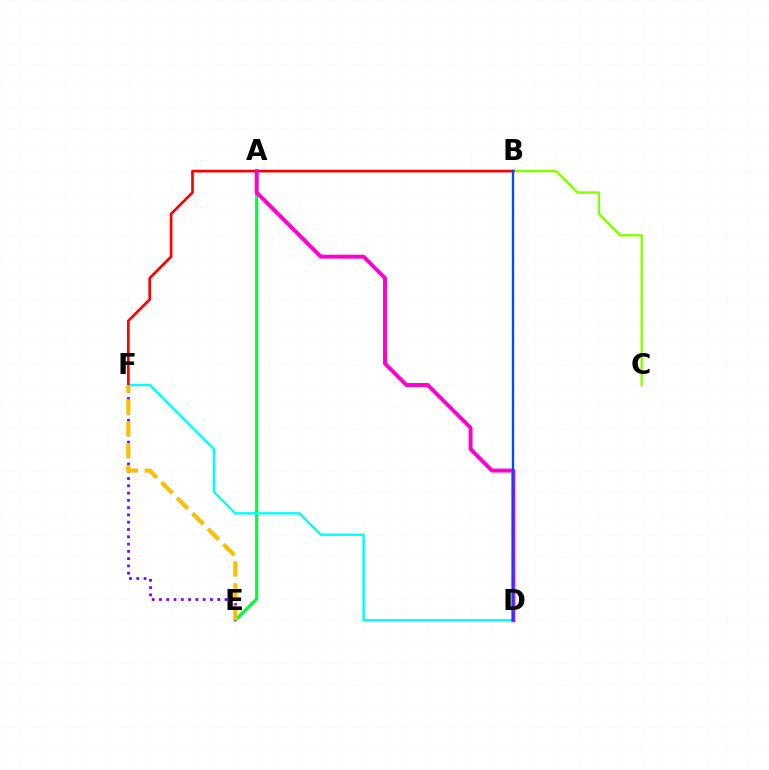{('A', 'E'): [{'color': '#00ff39', 'line_style': 'solid', 'thickness': 2.29}], ('B', 'C'): [{'color': '#84ff00', 'line_style': 'solid', 'thickness': 1.7}], ('D', 'F'): [{'color': '#00fff6', 'line_style': 'solid', 'thickness': 1.73}], ('B', 'F'): [{'color': '#ff0000', 'line_style': 'solid', 'thickness': 1.94}], ('E', 'F'): [{'color': '#7200ff', 'line_style': 'dotted', 'thickness': 1.98}, {'color': '#ffbd00', 'line_style': 'dashed', 'thickness': 2.97}], ('A', 'D'): [{'color': '#ff00cf', 'line_style': 'solid', 'thickness': 2.83}], ('B', 'D'): [{'color': '#004bff', 'line_style': 'solid', 'thickness': 1.68}]}